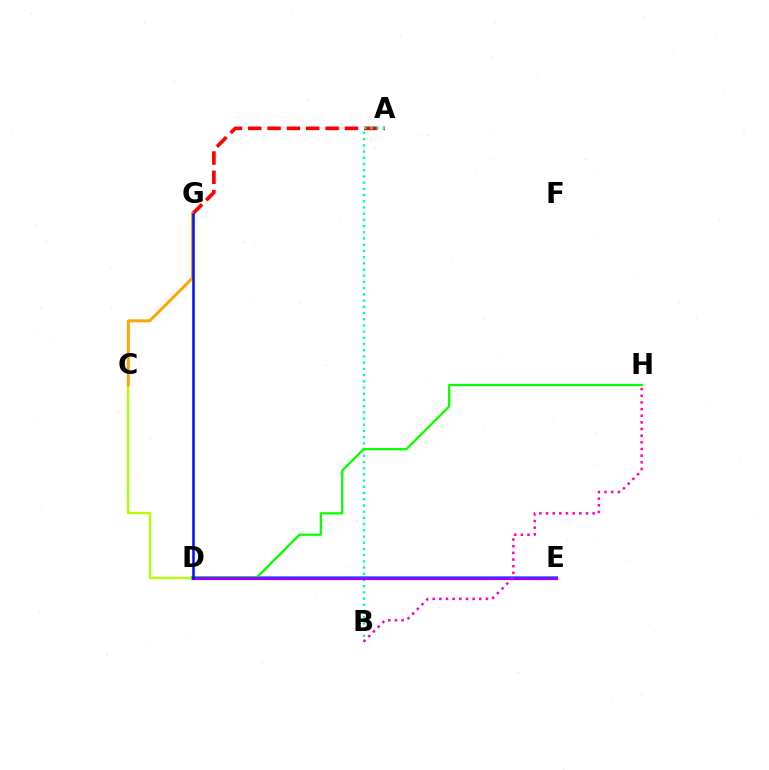{('D', 'E'): [{'color': '#00b5ff', 'line_style': 'solid', 'thickness': 2.78}, {'color': '#9b00ff', 'line_style': 'solid', 'thickness': 2.3}], ('C', 'D'): [{'color': '#b3ff00', 'line_style': 'solid', 'thickness': 1.68}], ('A', 'G'): [{'color': '#ff0000', 'line_style': 'dashed', 'thickness': 2.63}], ('A', 'B'): [{'color': '#00ff9d', 'line_style': 'dotted', 'thickness': 1.69}], ('C', 'G'): [{'color': '#ffa500', 'line_style': 'solid', 'thickness': 2.13}], ('D', 'H'): [{'color': '#08ff00', 'line_style': 'solid', 'thickness': 1.64}], ('B', 'H'): [{'color': '#ff00bd', 'line_style': 'dotted', 'thickness': 1.81}], ('D', 'G'): [{'color': '#0010ff', 'line_style': 'solid', 'thickness': 1.81}]}